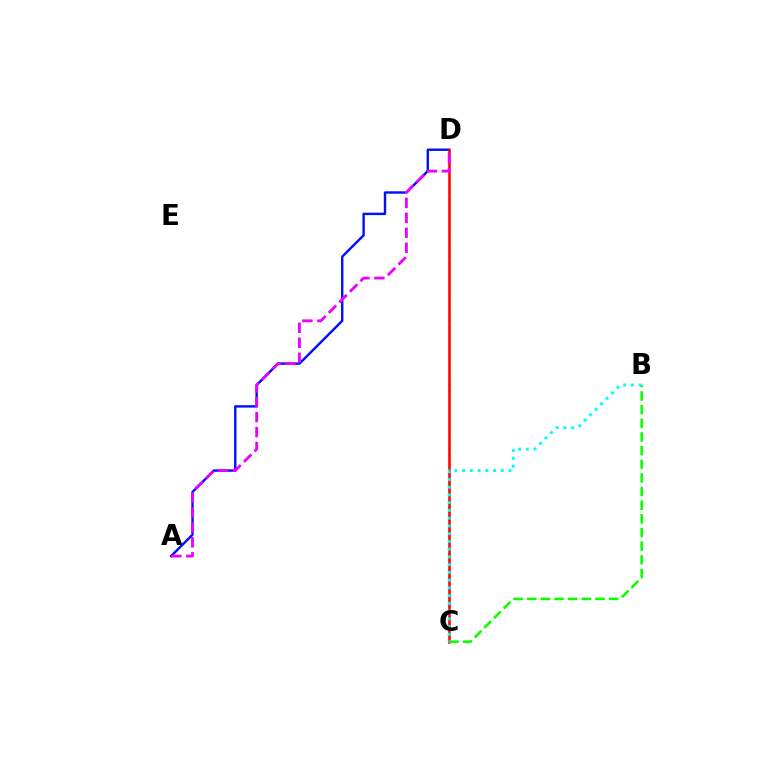{('A', 'D'): [{'color': '#0010ff', 'line_style': 'solid', 'thickness': 1.74}, {'color': '#ee00ff', 'line_style': 'dashed', 'thickness': 2.03}], ('C', 'D'): [{'color': '#fcf500', 'line_style': 'dotted', 'thickness': 1.58}, {'color': '#ff0000', 'line_style': 'solid', 'thickness': 1.83}], ('B', 'C'): [{'color': '#08ff00', 'line_style': 'dashed', 'thickness': 1.85}, {'color': '#00fff6', 'line_style': 'dotted', 'thickness': 2.1}]}